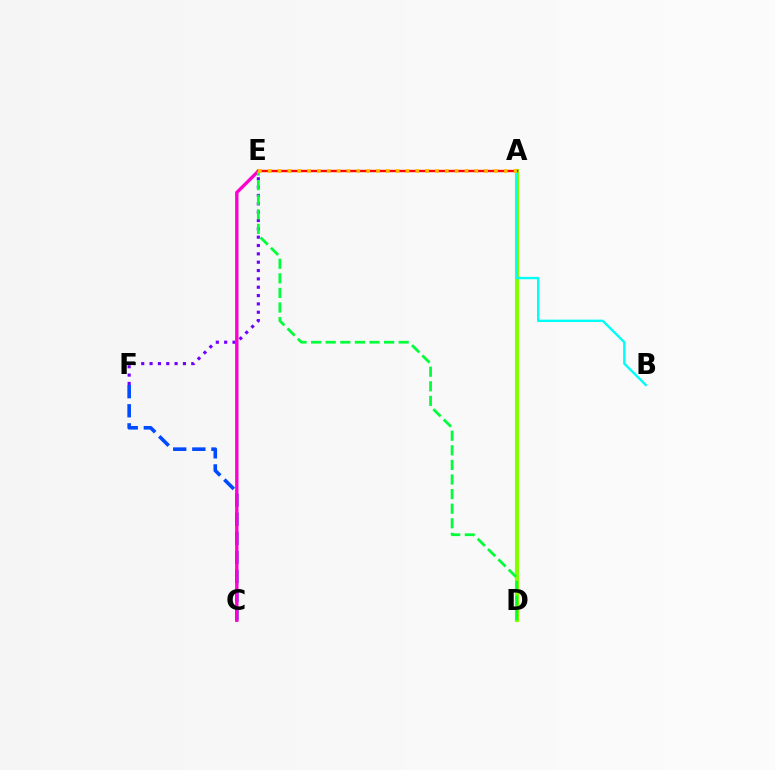{('C', 'F'): [{'color': '#004bff', 'line_style': 'dashed', 'thickness': 2.59}], ('E', 'F'): [{'color': '#7200ff', 'line_style': 'dotted', 'thickness': 2.27}], ('A', 'D'): [{'color': '#84ff00', 'line_style': 'solid', 'thickness': 2.98}], ('A', 'B'): [{'color': '#00fff6', 'line_style': 'solid', 'thickness': 1.71}], ('C', 'E'): [{'color': '#ff00cf', 'line_style': 'solid', 'thickness': 2.42}], ('A', 'E'): [{'color': '#ff0000', 'line_style': 'solid', 'thickness': 1.72}, {'color': '#ffbd00', 'line_style': 'dotted', 'thickness': 2.67}], ('D', 'E'): [{'color': '#00ff39', 'line_style': 'dashed', 'thickness': 1.98}]}